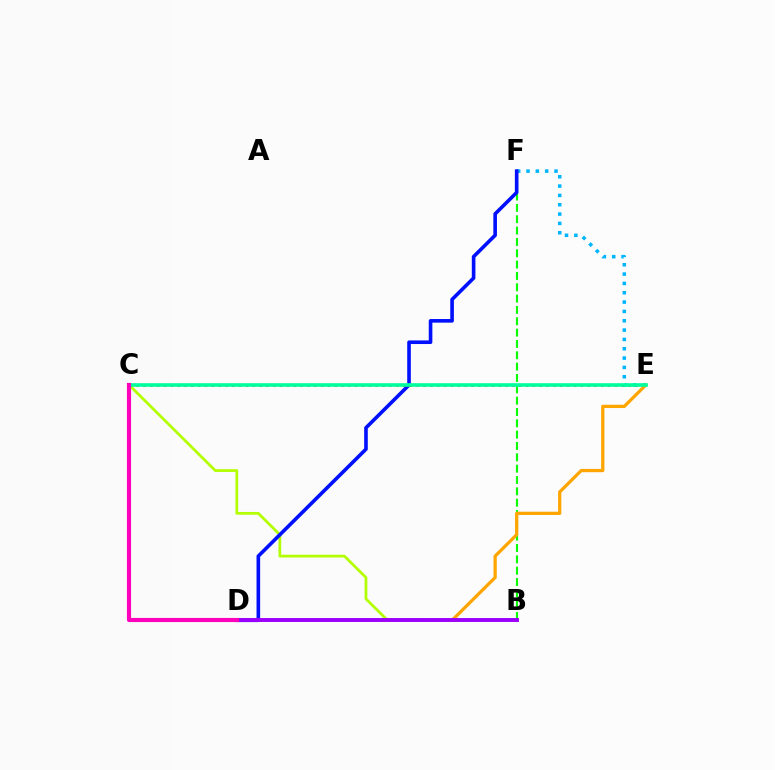{('B', 'F'): [{'color': '#08ff00', 'line_style': 'dashed', 'thickness': 1.54}], ('E', 'F'): [{'color': '#00b5ff', 'line_style': 'dotted', 'thickness': 2.54}], ('C', 'E'): [{'color': '#ff0000', 'line_style': 'dotted', 'thickness': 1.86}, {'color': '#00ff9d', 'line_style': 'solid', 'thickness': 2.6}], ('B', 'C'): [{'color': '#b3ff00', 'line_style': 'solid', 'thickness': 1.98}], ('D', 'E'): [{'color': '#ffa500', 'line_style': 'solid', 'thickness': 2.34}], ('D', 'F'): [{'color': '#0010ff', 'line_style': 'solid', 'thickness': 2.6}], ('B', 'D'): [{'color': '#9b00ff', 'line_style': 'solid', 'thickness': 2.81}], ('C', 'D'): [{'color': '#ff00bd', 'line_style': 'solid', 'thickness': 2.97}]}